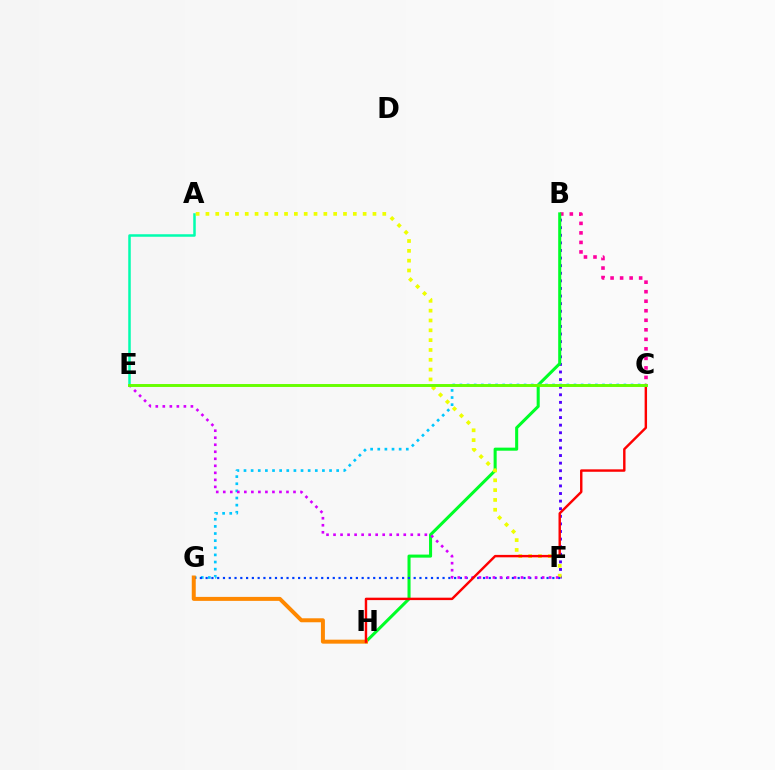{('B', 'F'): [{'color': '#4f00ff', 'line_style': 'dotted', 'thickness': 2.06}], ('B', 'C'): [{'color': '#ff00a0', 'line_style': 'dotted', 'thickness': 2.59}], ('B', 'H'): [{'color': '#00ff27', 'line_style': 'solid', 'thickness': 2.2}], ('A', 'E'): [{'color': '#00ffaf', 'line_style': 'solid', 'thickness': 1.81}], ('C', 'G'): [{'color': '#00c7ff', 'line_style': 'dotted', 'thickness': 1.94}], ('A', 'F'): [{'color': '#eeff00', 'line_style': 'dotted', 'thickness': 2.67}], ('F', 'G'): [{'color': '#003fff', 'line_style': 'dotted', 'thickness': 1.57}], ('G', 'H'): [{'color': '#ff8800', 'line_style': 'solid', 'thickness': 2.86}], ('E', 'F'): [{'color': '#d600ff', 'line_style': 'dotted', 'thickness': 1.91}], ('C', 'H'): [{'color': '#ff0000', 'line_style': 'solid', 'thickness': 1.75}], ('C', 'E'): [{'color': '#66ff00', 'line_style': 'solid', 'thickness': 2.11}]}